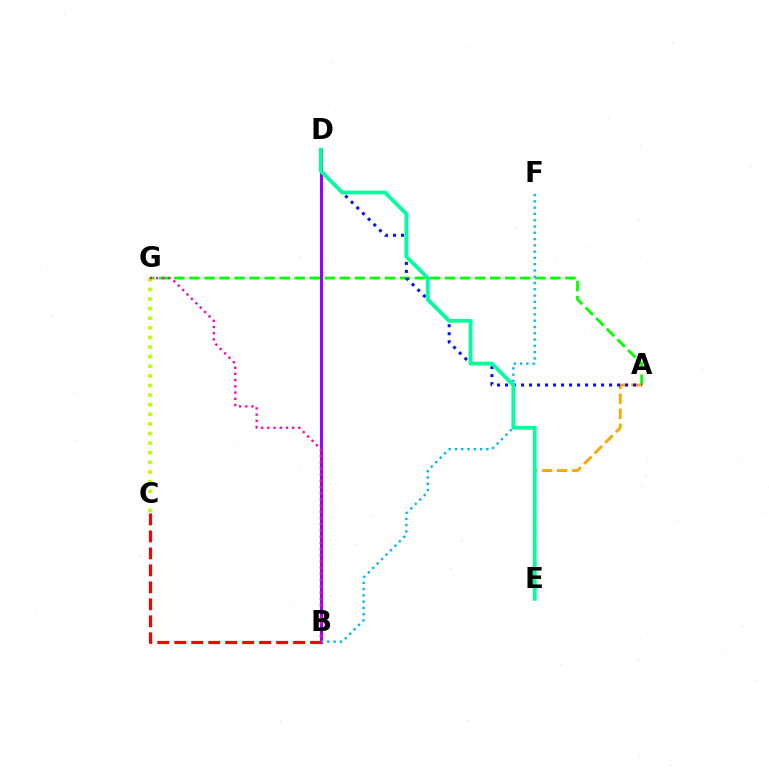{('A', 'G'): [{'color': '#08ff00', 'line_style': 'dashed', 'thickness': 2.04}], ('A', 'E'): [{'color': '#ffa500', 'line_style': 'dashed', 'thickness': 2.04}], ('B', 'D'): [{'color': '#9b00ff', 'line_style': 'solid', 'thickness': 2.16}], ('A', 'D'): [{'color': '#0010ff', 'line_style': 'dotted', 'thickness': 2.18}], ('B', 'F'): [{'color': '#00b5ff', 'line_style': 'dotted', 'thickness': 1.71}], ('B', 'C'): [{'color': '#ff0000', 'line_style': 'dashed', 'thickness': 2.31}], ('D', 'E'): [{'color': '#00ff9d', 'line_style': 'solid', 'thickness': 2.72}], ('C', 'G'): [{'color': '#b3ff00', 'line_style': 'dotted', 'thickness': 2.61}], ('B', 'G'): [{'color': '#ff00bd', 'line_style': 'dotted', 'thickness': 1.69}]}